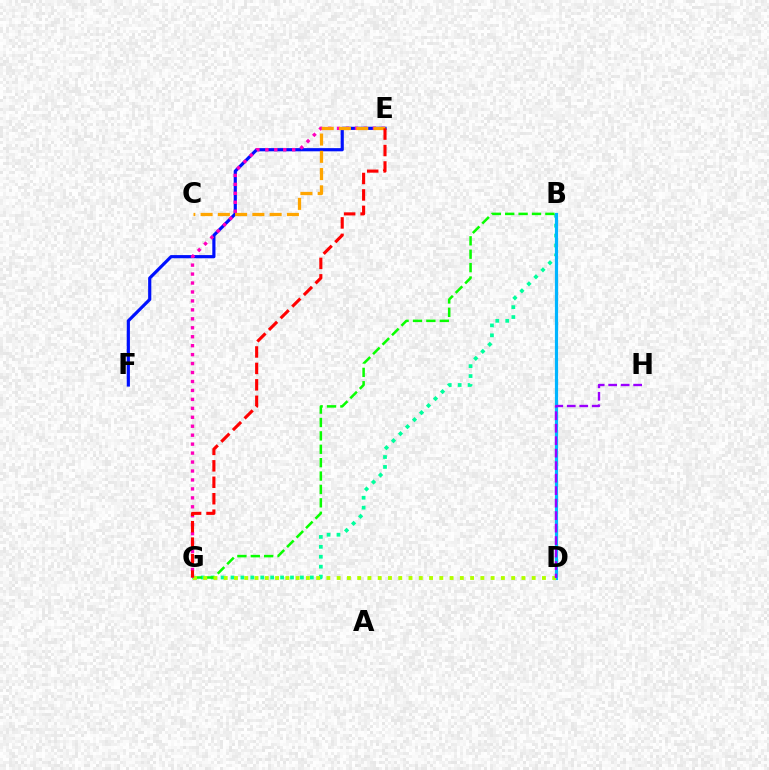{('B', 'G'): [{'color': '#00ff9d', 'line_style': 'dotted', 'thickness': 2.69}, {'color': '#08ff00', 'line_style': 'dashed', 'thickness': 1.82}], ('B', 'D'): [{'color': '#00b5ff', 'line_style': 'solid', 'thickness': 2.3}], ('E', 'F'): [{'color': '#0010ff', 'line_style': 'solid', 'thickness': 2.28}], ('D', 'G'): [{'color': '#b3ff00', 'line_style': 'dotted', 'thickness': 2.79}], ('D', 'H'): [{'color': '#9b00ff', 'line_style': 'dashed', 'thickness': 1.7}], ('E', 'G'): [{'color': '#ff00bd', 'line_style': 'dotted', 'thickness': 2.43}, {'color': '#ff0000', 'line_style': 'dashed', 'thickness': 2.23}], ('C', 'E'): [{'color': '#ffa500', 'line_style': 'dashed', 'thickness': 2.34}]}